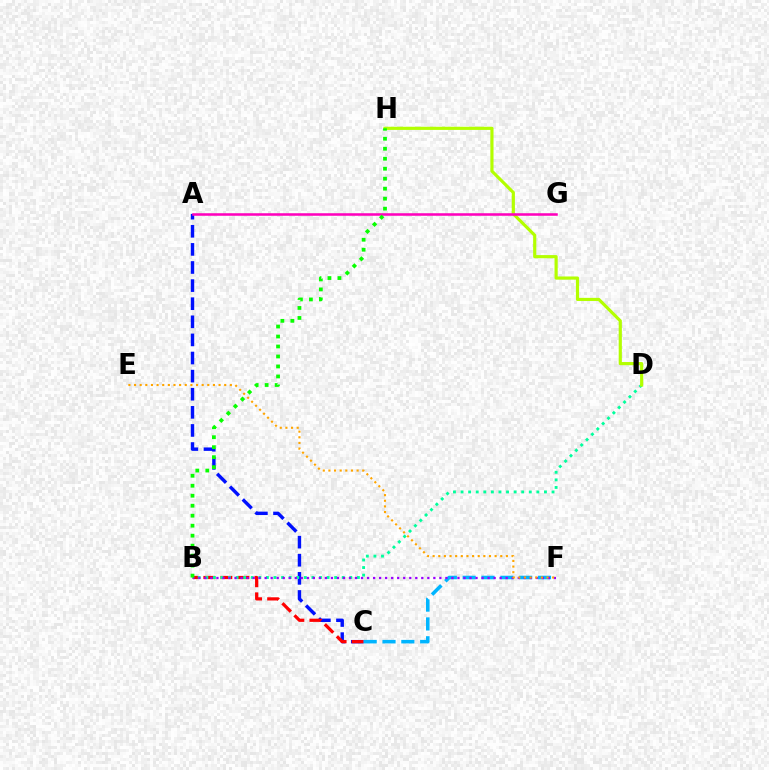{('A', 'C'): [{'color': '#0010ff', 'line_style': 'dashed', 'thickness': 2.46}], ('B', 'C'): [{'color': '#ff0000', 'line_style': 'dashed', 'thickness': 2.32}], ('C', 'F'): [{'color': '#00b5ff', 'line_style': 'dashed', 'thickness': 2.56}], ('B', 'D'): [{'color': '#00ff9d', 'line_style': 'dotted', 'thickness': 2.06}], ('D', 'H'): [{'color': '#b3ff00', 'line_style': 'solid', 'thickness': 2.28}], ('B', 'F'): [{'color': '#9b00ff', 'line_style': 'dotted', 'thickness': 1.64}], ('A', 'G'): [{'color': '#ff00bd', 'line_style': 'solid', 'thickness': 1.83}], ('E', 'F'): [{'color': '#ffa500', 'line_style': 'dotted', 'thickness': 1.53}], ('B', 'H'): [{'color': '#08ff00', 'line_style': 'dotted', 'thickness': 2.71}]}